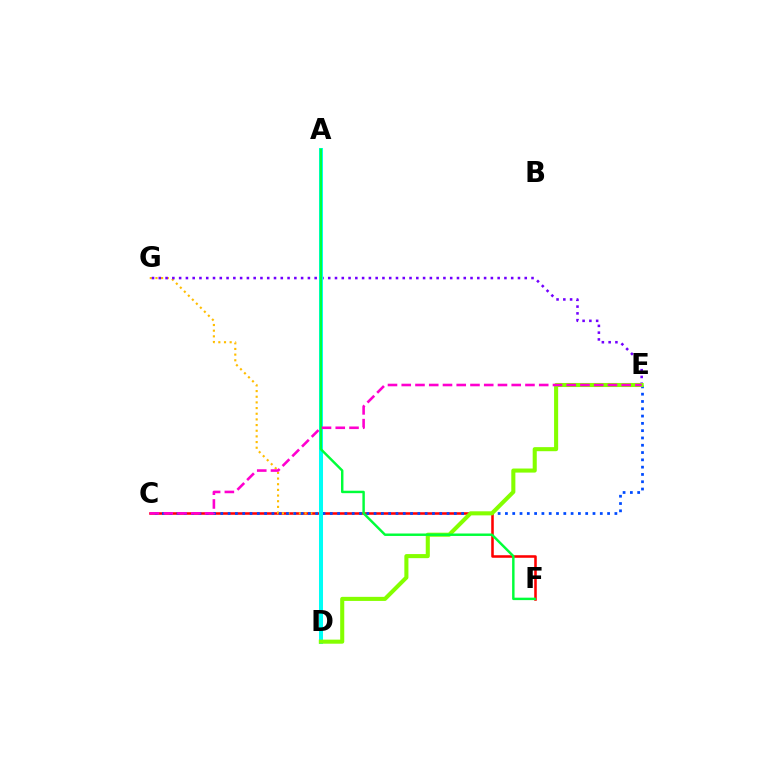{('C', 'F'): [{'color': '#ff0000', 'line_style': 'solid', 'thickness': 1.84}], ('D', 'G'): [{'color': '#ffbd00', 'line_style': 'dotted', 'thickness': 1.54}], ('E', 'G'): [{'color': '#7200ff', 'line_style': 'dotted', 'thickness': 1.84}], ('C', 'E'): [{'color': '#004bff', 'line_style': 'dotted', 'thickness': 1.98}, {'color': '#ff00cf', 'line_style': 'dashed', 'thickness': 1.87}], ('A', 'D'): [{'color': '#00fff6', 'line_style': 'solid', 'thickness': 2.89}], ('D', 'E'): [{'color': '#84ff00', 'line_style': 'solid', 'thickness': 2.93}], ('A', 'F'): [{'color': '#00ff39', 'line_style': 'solid', 'thickness': 1.76}]}